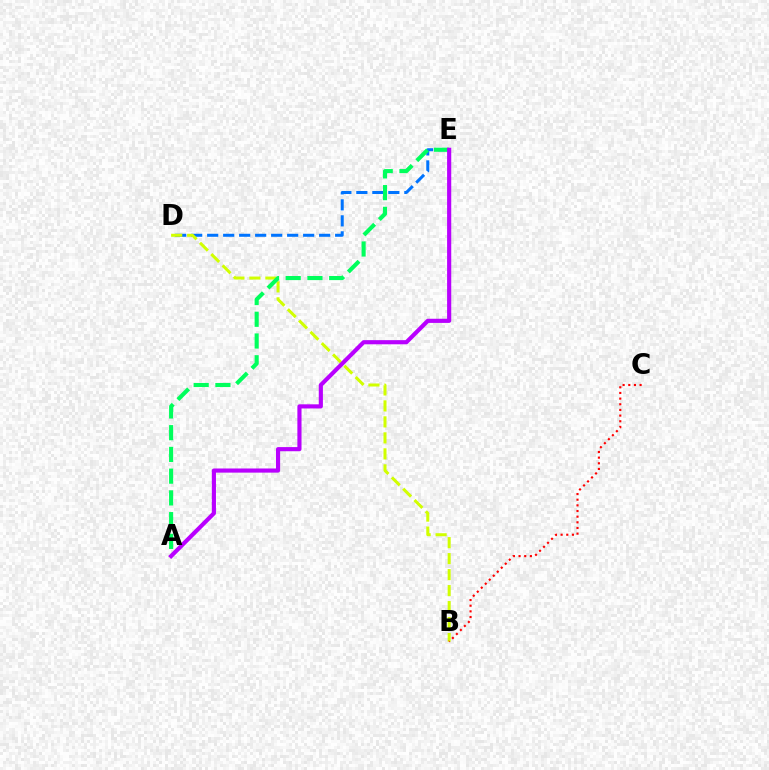{('D', 'E'): [{'color': '#0074ff', 'line_style': 'dashed', 'thickness': 2.17}], ('B', 'D'): [{'color': '#d1ff00', 'line_style': 'dashed', 'thickness': 2.17}], ('B', 'C'): [{'color': '#ff0000', 'line_style': 'dotted', 'thickness': 1.54}], ('A', 'E'): [{'color': '#00ff5c', 'line_style': 'dashed', 'thickness': 2.95}, {'color': '#b900ff', 'line_style': 'solid', 'thickness': 2.98}]}